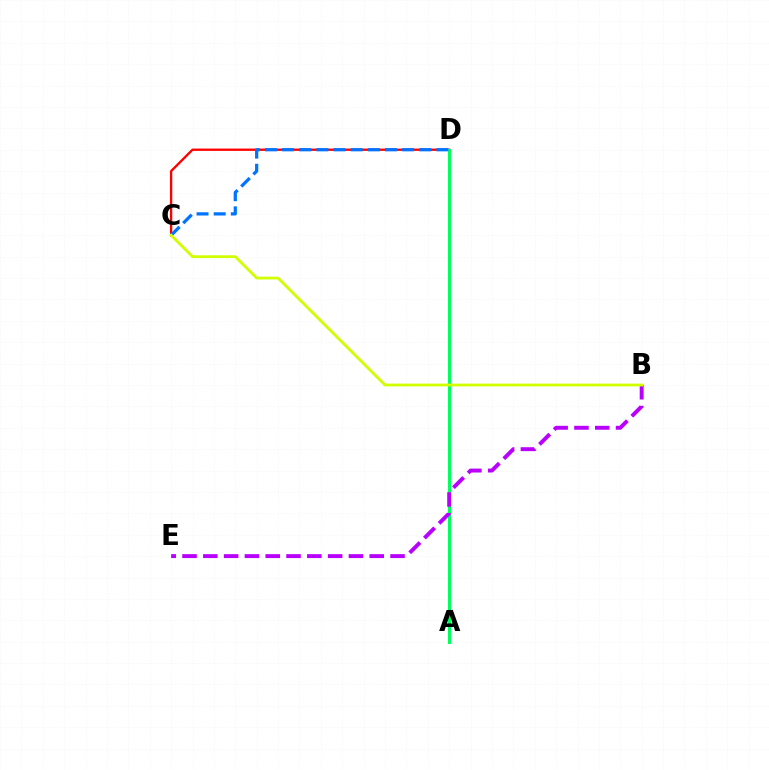{('C', 'D'): [{'color': '#ff0000', 'line_style': 'solid', 'thickness': 1.67}, {'color': '#0074ff', 'line_style': 'dashed', 'thickness': 2.33}], ('A', 'D'): [{'color': '#00ff5c', 'line_style': 'solid', 'thickness': 2.15}], ('B', 'E'): [{'color': '#b900ff', 'line_style': 'dashed', 'thickness': 2.83}], ('B', 'C'): [{'color': '#d1ff00', 'line_style': 'solid', 'thickness': 2.01}]}